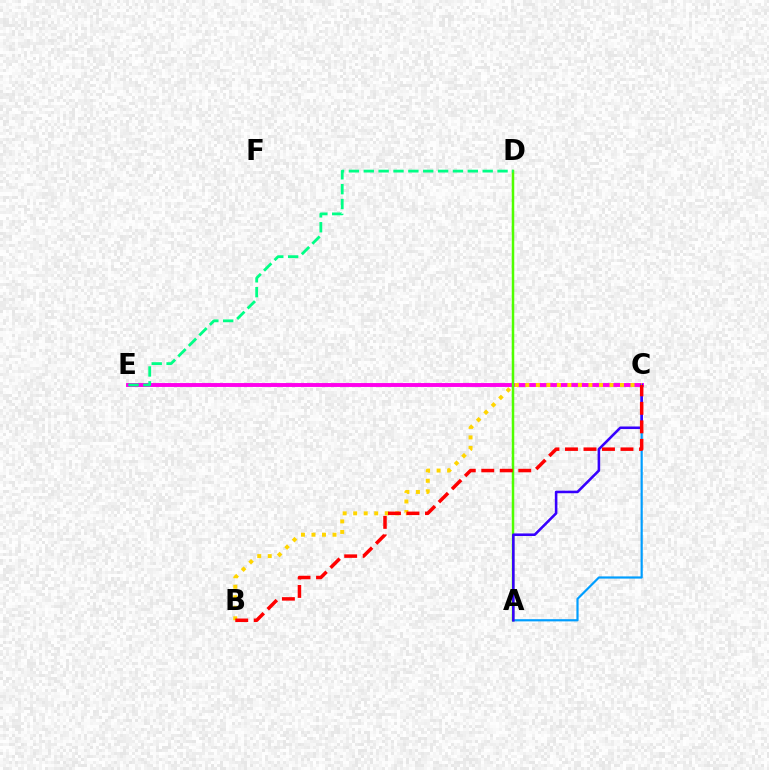{('A', 'C'): [{'color': '#009eff', 'line_style': 'solid', 'thickness': 1.58}, {'color': '#3700ff', 'line_style': 'solid', 'thickness': 1.85}], ('C', 'E'): [{'color': '#ff00ed', 'line_style': 'solid', 'thickness': 2.81}], ('A', 'D'): [{'color': '#4fff00', 'line_style': 'solid', 'thickness': 1.8}], ('D', 'E'): [{'color': '#00ff86', 'line_style': 'dashed', 'thickness': 2.02}], ('B', 'C'): [{'color': '#ffd500', 'line_style': 'dotted', 'thickness': 2.86}, {'color': '#ff0000', 'line_style': 'dashed', 'thickness': 2.51}]}